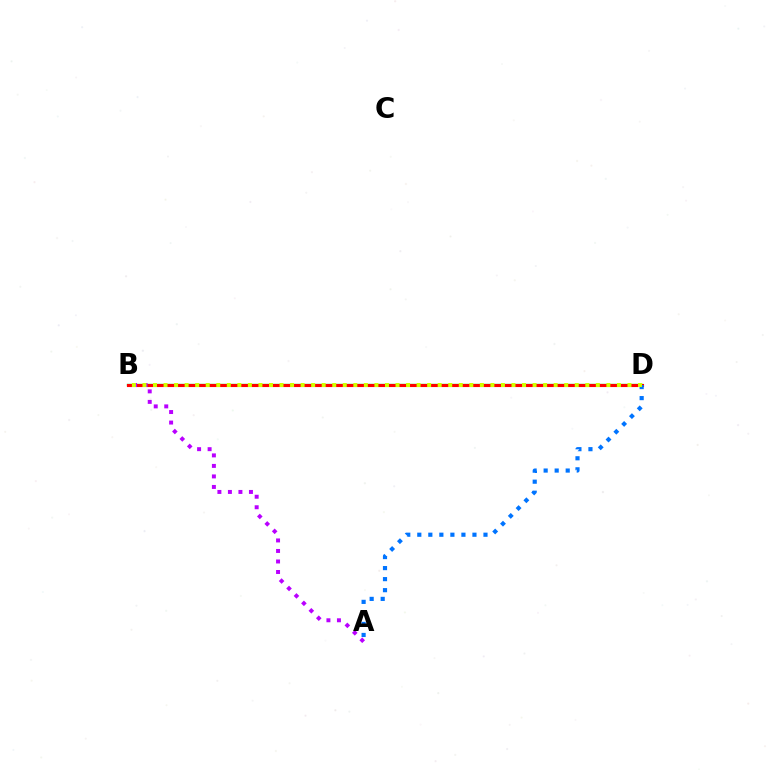{('B', 'D'): [{'color': '#00ff5c', 'line_style': 'solid', 'thickness': 1.69}, {'color': '#ff0000', 'line_style': 'solid', 'thickness': 2.24}, {'color': '#d1ff00', 'line_style': 'dotted', 'thickness': 2.86}], ('A', 'D'): [{'color': '#0074ff', 'line_style': 'dotted', 'thickness': 3.0}], ('A', 'B'): [{'color': '#b900ff', 'line_style': 'dotted', 'thickness': 2.86}]}